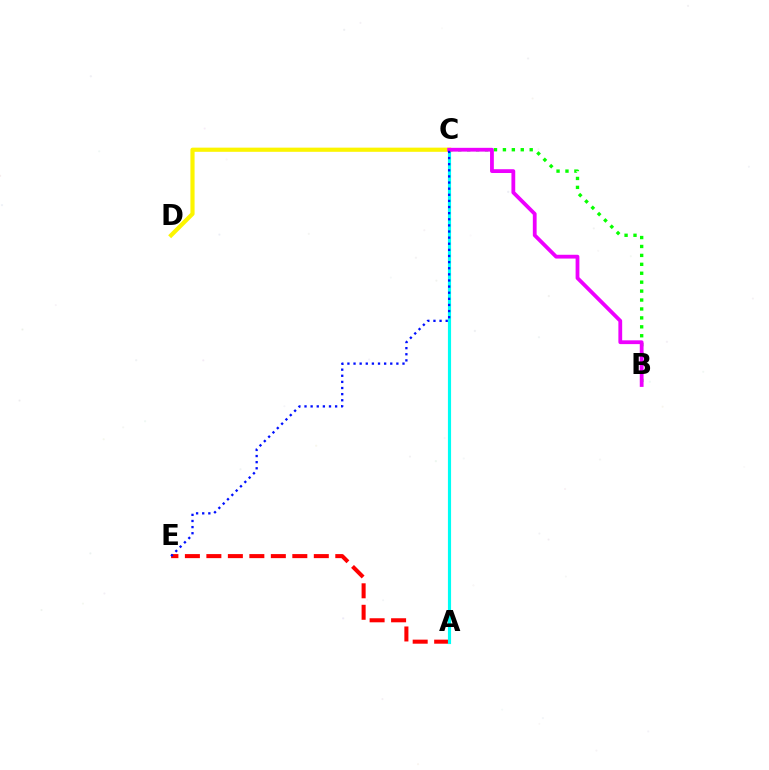{('A', 'E'): [{'color': '#ff0000', 'line_style': 'dashed', 'thickness': 2.92}], ('B', 'C'): [{'color': '#08ff00', 'line_style': 'dotted', 'thickness': 2.43}, {'color': '#ee00ff', 'line_style': 'solid', 'thickness': 2.73}], ('A', 'C'): [{'color': '#00fff6', 'line_style': 'solid', 'thickness': 2.27}], ('C', 'D'): [{'color': '#fcf500', 'line_style': 'solid', 'thickness': 3.0}], ('C', 'E'): [{'color': '#0010ff', 'line_style': 'dotted', 'thickness': 1.66}]}